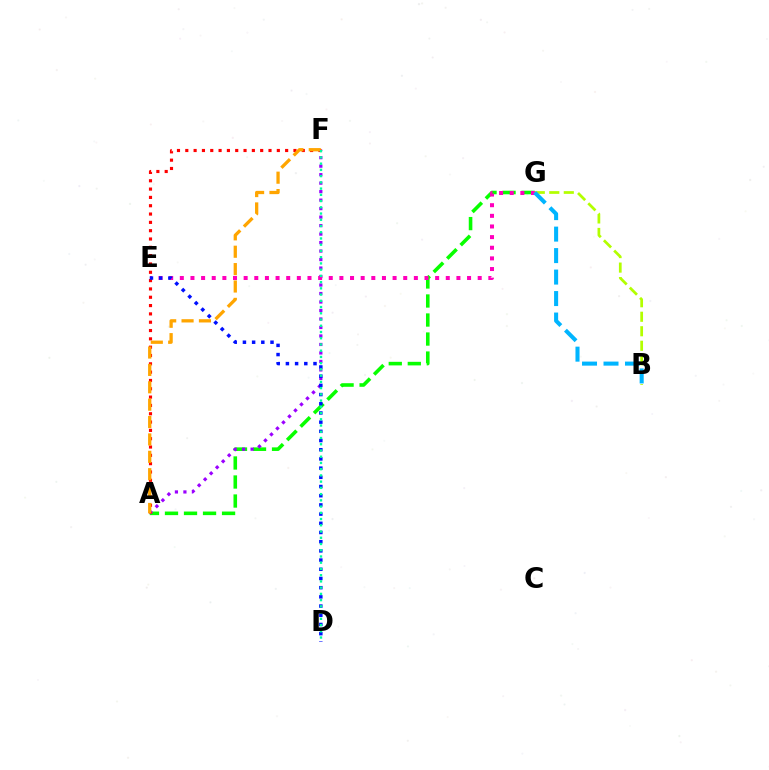{('A', 'G'): [{'color': '#08ff00', 'line_style': 'dashed', 'thickness': 2.58}], ('A', 'F'): [{'color': '#9b00ff', 'line_style': 'dotted', 'thickness': 2.31}, {'color': '#ff0000', 'line_style': 'dotted', 'thickness': 2.26}, {'color': '#ffa500', 'line_style': 'dashed', 'thickness': 2.36}], ('E', 'G'): [{'color': '#ff00bd', 'line_style': 'dotted', 'thickness': 2.89}], ('B', 'G'): [{'color': '#b3ff00', 'line_style': 'dashed', 'thickness': 1.97}, {'color': '#00b5ff', 'line_style': 'dashed', 'thickness': 2.92}], ('D', 'E'): [{'color': '#0010ff', 'line_style': 'dotted', 'thickness': 2.5}], ('D', 'F'): [{'color': '#00ff9d', 'line_style': 'dotted', 'thickness': 1.69}]}